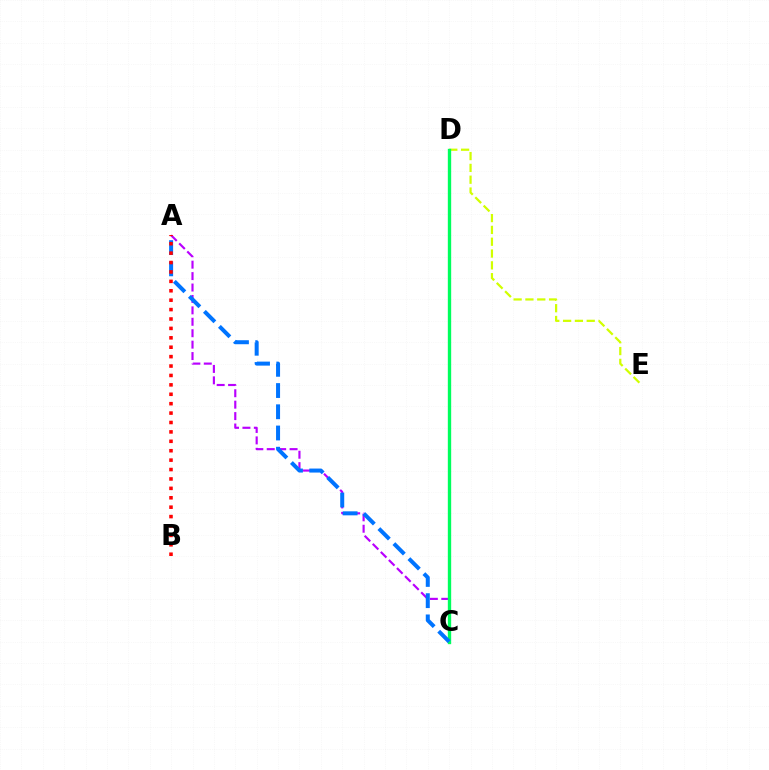{('A', 'C'): [{'color': '#b900ff', 'line_style': 'dashed', 'thickness': 1.55}, {'color': '#0074ff', 'line_style': 'dashed', 'thickness': 2.88}], ('D', 'E'): [{'color': '#d1ff00', 'line_style': 'dashed', 'thickness': 1.6}], ('C', 'D'): [{'color': '#00ff5c', 'line_style': 'solid', 'thickness': 2.41}], ('A', 'B'): [{'color': '#ff0000', 'line_style': 'dotted', 'thickness': 2.56}]}